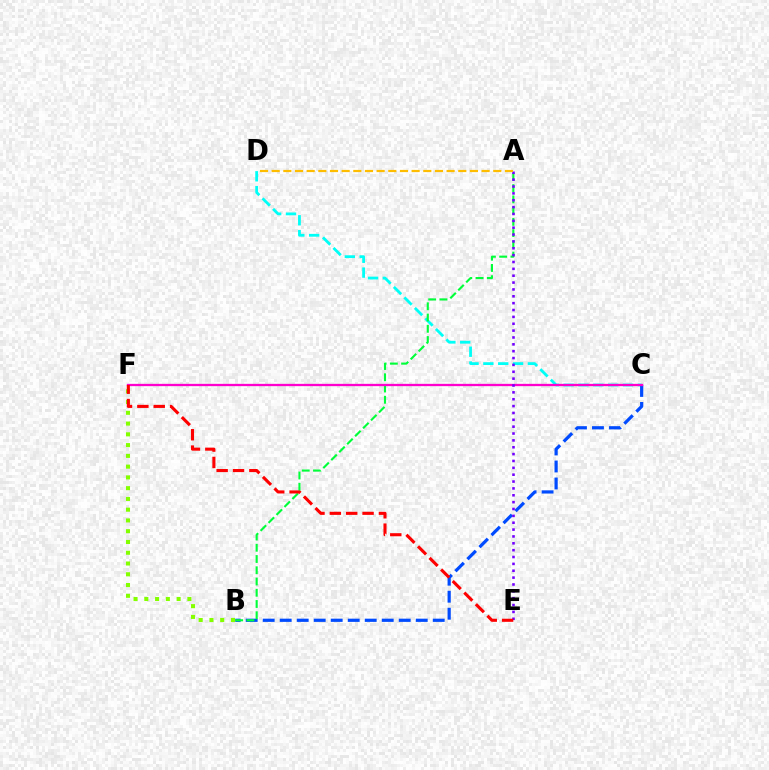{('C', 'D'): [{'color': '#00fff6', 'line_style': 'dashed', 'thickness': 2.02}], ('B', 'C'): [{'color': '#004bff', 'line_style': 'dashed', 'thickness': 2.31}], ('A', 'B'): [{'color': '#00ff39', 'line_style': 'dashed', 'thickness': 1.53}], ('B', 'F'): [{'color': '#84ff00', 'line_style': 'dotted', 'thickness': 2.92}], ('C', 'F'): [{'color': '#ff00cf', 'line_style': 'solid', 'thickness': 1.65}], ('A', 'E'): [{'color': '#7200ff', 'line_style': 'dotted', 'thickness': 1.86}], ('A', 'D'): [{'color': '#ffbd00', 'line_style': 'dashed', 'thickness': 1.58}], ('E', 'F'): [{'color': '#ff0000', 'line_style': 'dashed', 'thickness': 2.22}]}